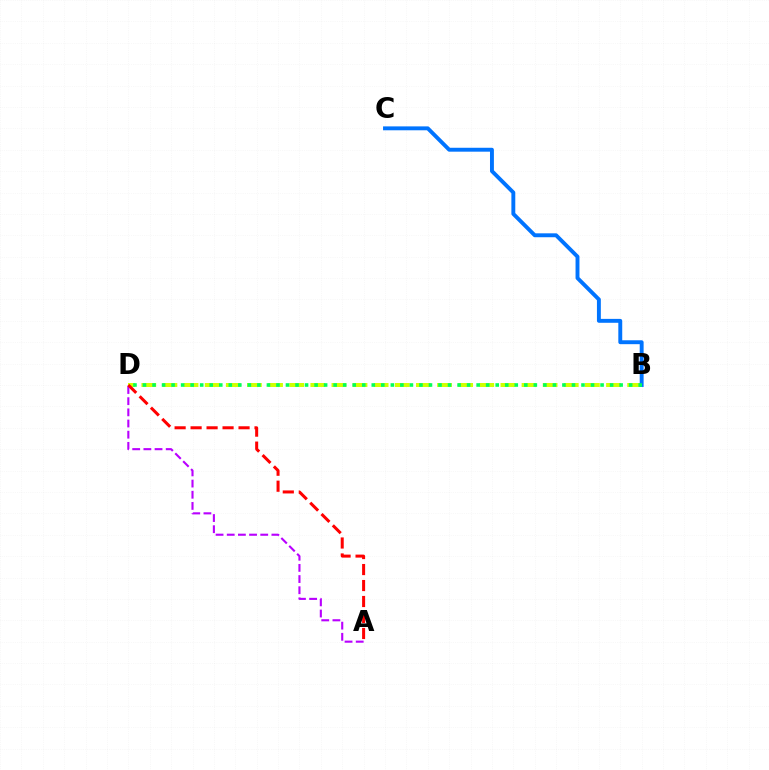{('B', 'D'): [{'color': '#d1ff00', 'line_style': 'dashed', 'thickness': 2.87}, {'color': '#00ff5c', 'line_style': 'dotted', 'thickness': 2.59}], ('B', 'C'): [{'color': '#0074ff', 'line_style': 'solid', 'thickness': 2.81}], ('A', 'D'): [{'color': '#b900ff', 'line_style': 'dashed', 'thickness': 1.52}, {'color': '#ff0000', 'line_style': 'dashed', 'thickness': 2.17}]}